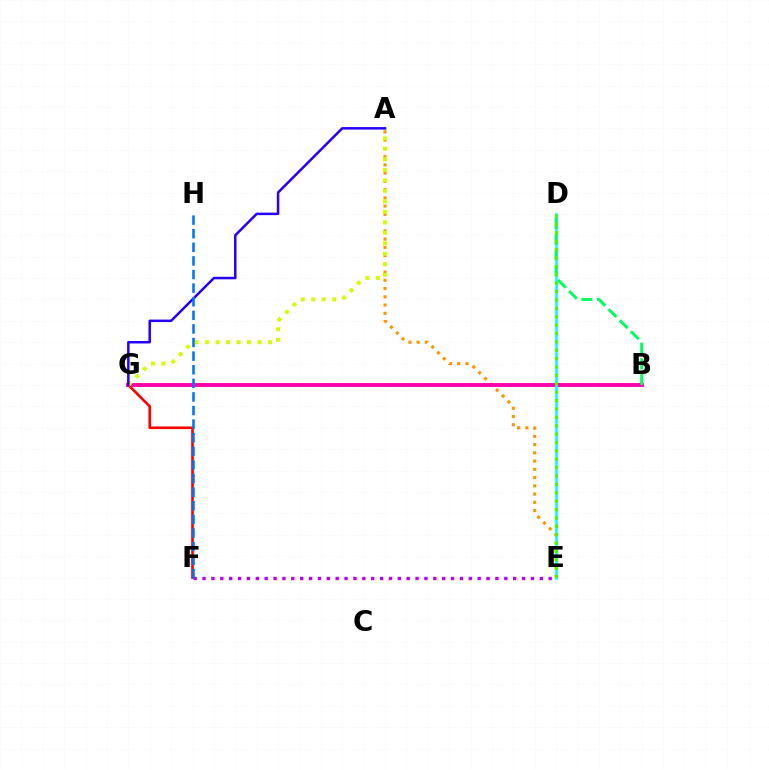{('A', 'E'): [{'color': '#ff9400', 'line_style': 'dotted', 'thickness': 2.24}], ('E', 'F'): [{'color': '#b900ff', 'line_style': 'dotted', 'thickness': 2.41}], ('B', 'G'): [{'color': '#ff00ac', 'line_style': 'solid', 'thickness': 2.8}], ('D', 'E'): [{'color': '#00fff6', 'line_style': 'solid', 'thickness': 1.89}, {'color': '#3dff00', 'line_style': 'dotted', 'thickness': 2.28}], ('B', 'D'): [{'color': '#00ff5c', 'line_style': 'dashed', 'thickness': 2.13}], ('F', 'G'): [{'color': '#ff0000', 'line_style': 'solid', 'thickness': 1.9}], ('A', 'G'): [{'color': '#d1ff00', 'line_style': 'dotted', 'thickness': 2.85}, {'color': '#2500ff', 'line_style': 'solid', 'thickness': 1.8}], ('F', 'H'): [{'color': '#0074ff', 'line_style': 'dashed', 'thickness': 1.85}]}